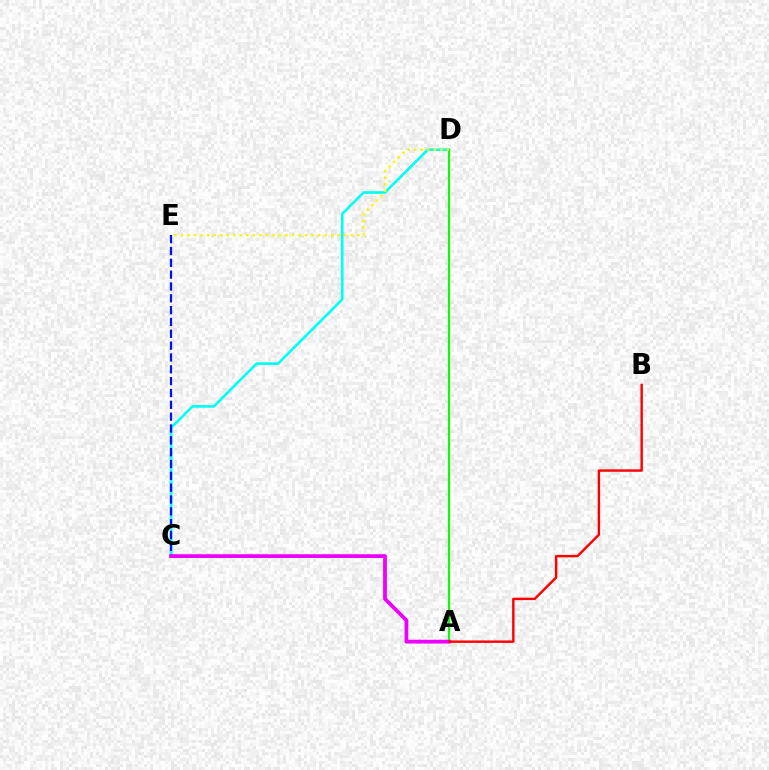{('C', 'D'): [{'color': '#00fff6', 'line_style': 'solid', 'thickness': 1.9}], ('A', 'D'): [{'color': '#08ff00', 'line_style': 'solid', 'thickness': 1.55}], ('C', 'E'): [{'color': '#0010ff', 'line_style': 'dashed', 'thickness': 1.61}], ('A', 'C'): [{'color': '#ee00ff', 'line_style': 'solid', 'thickness': 2.71}], ('A', 'B'): [{'color': '#ff0000', 'line_style': 'solid', 'thickness': 1.74}], ('D', 'E'): [{'color': '#fcf500', 'line_style': 'dotted', 'thickness': 1.77}]}